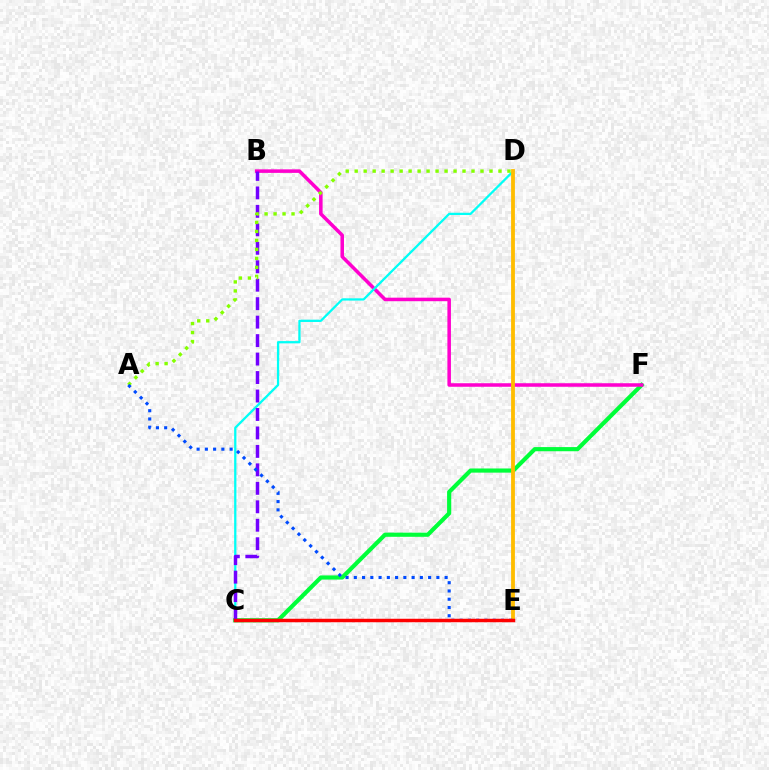{('C', 'F'): [{'color': '#00ff39', 'line_style': 'solid', 'thickness': 2.99}], ('B', 'F'): [{'color': '#ff00cf', 'line_style': 'solid', 'thickness': 2.54}], ('C', 'D'): [{'color': '#00fff6', 'line_style': 'solid', 'thickness': 1.63}], ('B', 'C'): [{'color': '#7200ff', 'line_style': 'dashed', 'thickness': 2.51}], ('D', 'E'): [{'color': '#ffbd00', 'line_style': 'solid', 'thickness': 2.74}], ('A', 'D'): [{'color': '#84ff00', 'line_style': 'dotted', 'thickness': 2.44}], ('A', 'E'): [{'color': '#004bff', 'line_style': 'dotted', 'thickness': 2.24}], ('C', 'E'): [{'color': '#ff0000', 'line_style': 'solid', 'thickness': 2.5}]}